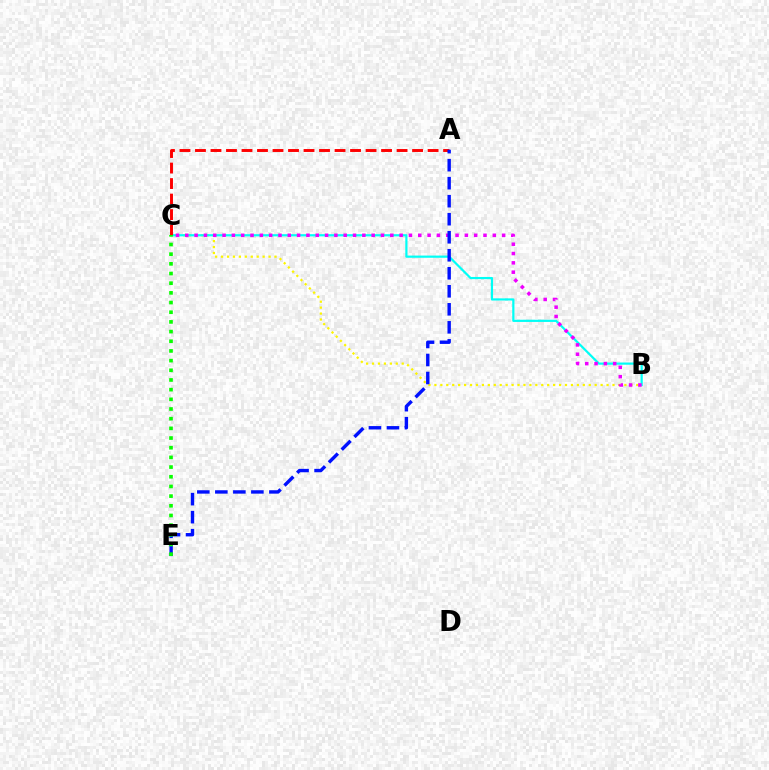{('B', 'C'): [{'color': '#fcf500', 'line_style': 'dotted', 'thickness': 1.61}, {'color': '#00fff6', 'line_style': 'solid', 'thickness': 1.58}, {'color': '#ee00ff', 'line_style': 'dotted', 'thickness': 2.53}], ('A', 'C'): [{'color': '#ff0000', 'line_style': 'dashed', 'thickness': 2.11}], ('A', 'E'): [{'color': '#0010ff', 'line_style': 'dashed', 'thickness': 2.45}], ('C', 'E'): [{'color': '#08ff00', 'line_style': 'dotted', 'thickness': 2.63}]}